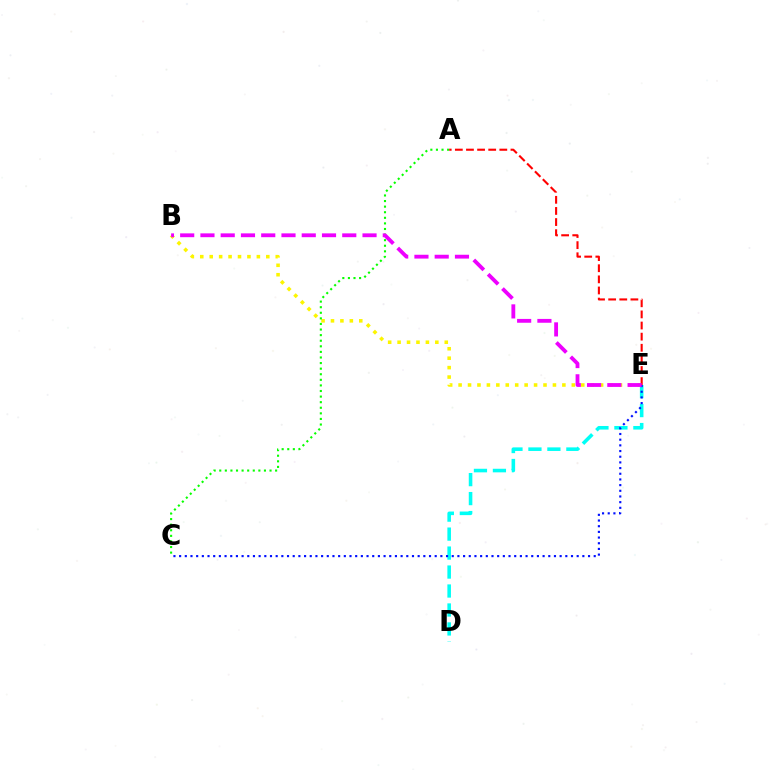{('B', 'E'): [{'color': '#fcf500', 'line_style': 'dotted', 'thickness': 2.56}, {'color': '#ee00ff', 'line_style': 'dashed', 'thickness': 2.75}], ('D', 'E'): [{'color': '#00fff6', 'line_style': 'dashed', 'thickness': 2.58}], ('C', 'E'): [{'color': '#0010ff', 'line_style': 'dotted', 'thickness': 1.54}], ('A', 'C'): [{'color': '#08ff00', 'line_style': 'dotted', 'thickness': 1.52}], ('A', 'E'): [{'color': '#ff0000', 'line_style': 'dashed', 'thickness': 1.51}]}